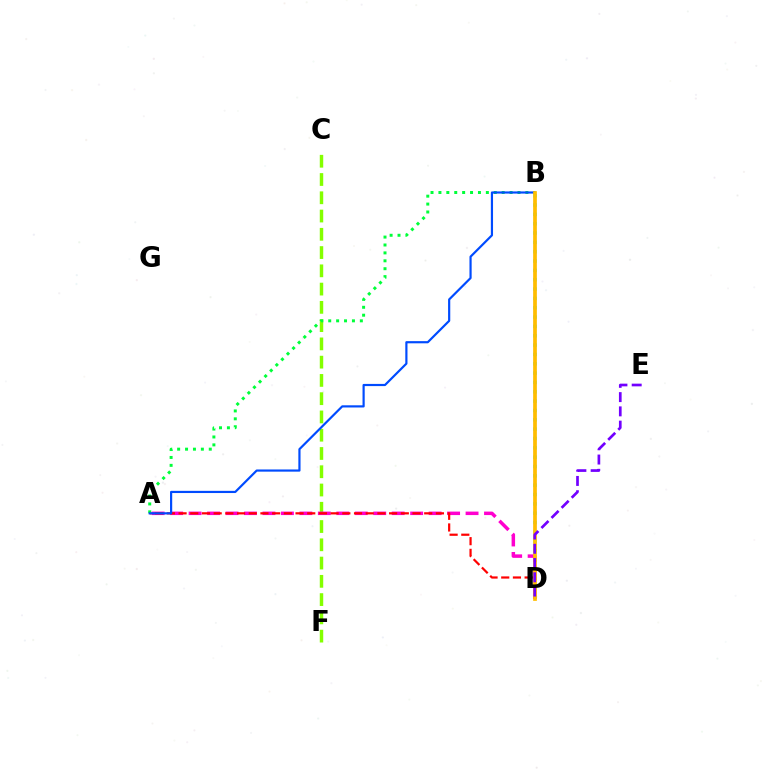{('C', 'F'): [{'color': '#84ff00', 'line_style': 'dashed', 'thickness': 2.48}], ('B', 'D'): [{'color': '#00fff6', 'line_style': 'dotted', 'thickness': 2.54}, {'color': '#ffbd00', 'line_style': 'solid', 'thickness': 2.68}], ('A', 'D'): [{'color': '#ff00cf', 'line_style': 'dashed', 'thickness': 2.51}, {'color': '#ff0000', 'line_style': 'dashed', 'thickness': 1.59}], ('A', 'B'): [{'color': '#00ff39', 'line_style': 'dotted', 'thickness': 2.15}, {'color': '#004bff', 'line_style': 'solid', 'thickness': 1.57}], ('D', 'E'): [{'color': '#7200ff', 'line_style': 'dashed', 'thickness': 1.94}]}